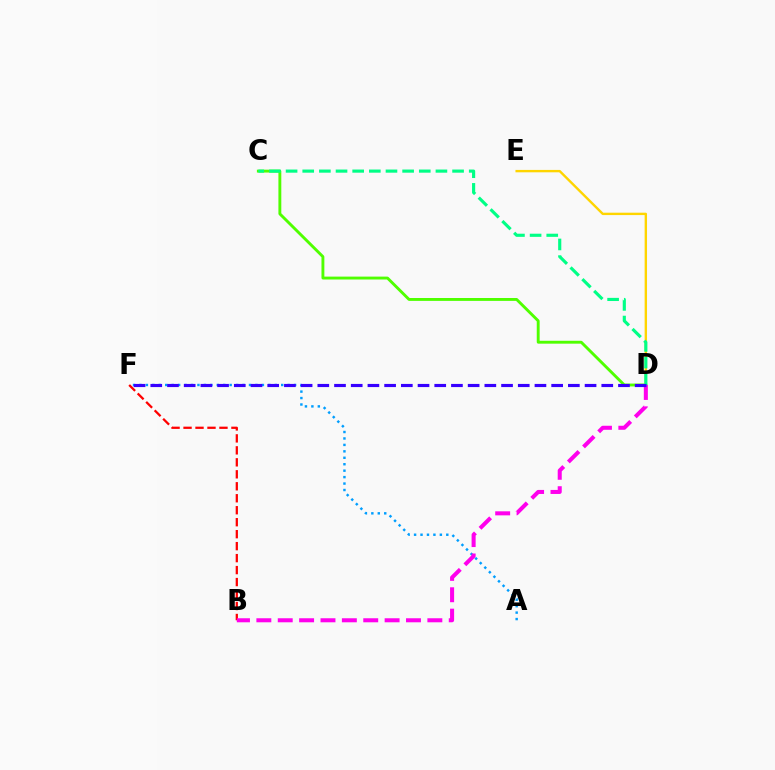{('C', 'D'): [{'color': '#4fff00', 'line_style': 'solid', 'thickness': 2.08}, {'color': '#00ff86', 'line_style': 'dashed', 'thickness': 2.26}], ('D', 'E'): [{'color': '#ffd500', 'line_style': 'solid', 'thickness': 1.72}], ('A', 'F'): [{'color': '#009eff', 'line_style': 'dotted', 'thickness': 1.75}], ('B', 'F'): [{'color': '#ff0000', 'line_style': 'dashed', 'thickness': 1.63}], ('B', 'D'): [{'color': '#ff00ed', 'line_style': 'dashed', 'thickness': 2.9}], ('D', 'F'): [{'color': '#3700ff', 'line_style': 'dashed', 'thickness': 2.27}]}